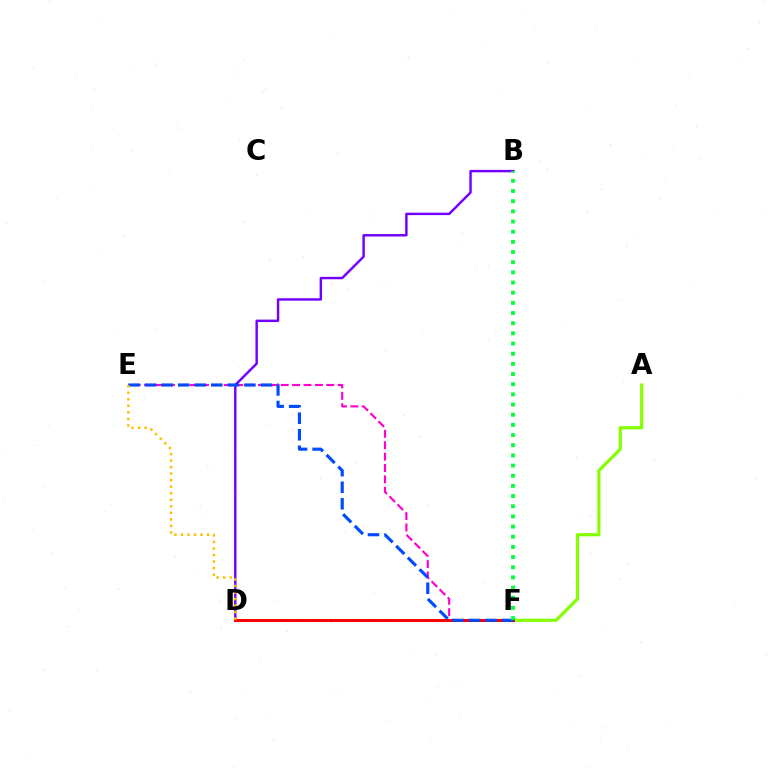{('B', 'D'): [{'color': '#7200ff', 'line_style': 'solid', 'thickness': 1.76}], ('E', 'F'): [{'color': '#ff00cf', 'line_style': 'dashed', 'thickness': 1.55}, {'color': '#004bff', 'line_style': 'dashed', 'thickness': 2.25}], ('A', 'F'): [{'color': '#84ff00', 'line_style': 'solid', 'thickness': 2.3}], ('D', 'F'): [{'color': '#00fff6', 'line_style': 'dotted', 'thickness': 1.5}, {'color': '#ff0000', 'line_style': 'solid', 'thickness': 2.16}], ('B', 'F'): [{'color': '#00ff39', 'line_style': 'dotted', 'thickness': 2.76}], ('D', 'E'): [{'color': '#ffbd00', 'line_style': 'dotted', 'thickness': 1.78}]}